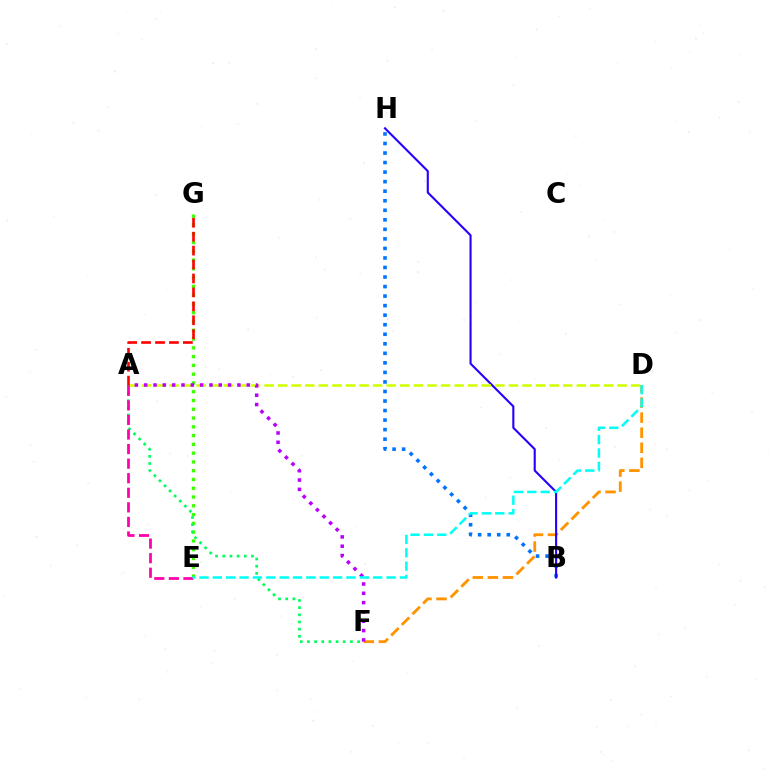{('D', 'F'): [{'color': '#ff9400', 'line_style': 'dashed', 'thickness': 2.05}], ('B', 'H'): [{'color': '#0074ff', 'line_style': 'dotted', 'thickness': 2.59}, {'color': '#2500ff', 'line_style': 'solid', 'thickness': 1.51}], ('E', 'G'): [{'color': '#3dff00', 'line_style': 'dotted', 'thickness': 2.38}], ('A', 'D'): [{'color': '#d1ff00', 'line_style': 'dashed', 'thickness': 1.84}], ('A', 'F'): [{'color': '#00ff5c', 'line_style': 'dotted', 'thickness': 1.95}, {'color': '#b900ff', 'line_style': 'dotted', 'thickness': 2.53}], ('A', 'E'): [{'color': '#ff00ac', 'line_style': 'dashed', 'thickness': 1.98}], ('D', 'E'): [{'color': '#00fff6', 'line_style': 'dashed', 'thickness': 1.82}], ('A', 'G'): [{'color': '#ff0000', 'line_style': 'dashed', 'thickness': 1.89}]}